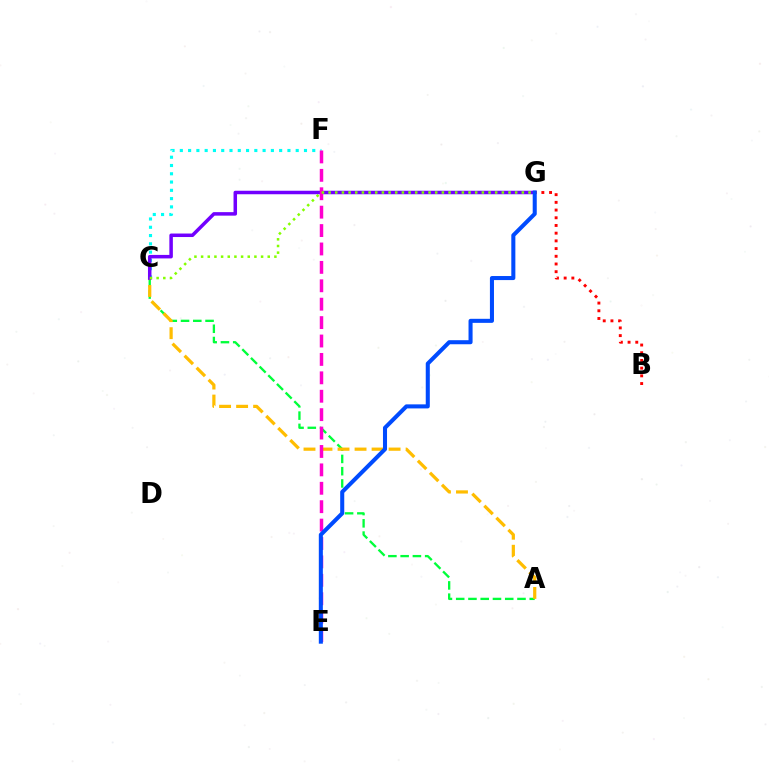{('A', 'C'): [{'color': '#00ff39', 'line_style': 'dashed', 'thickness': 1.67}, {'color': '#ffbd00', 'line_style': 'dashed', 'thickness': 2.31}], ('C', 'F'): [{'color': '#00fff6', 'line_style': 'dotted', 'thickness': 2.25}], ('C', 'G'): [{'color': '#7200ff', 'line_style': 'solid', 'thickness': 2.52}, {'color': '#84ff00', 'line_style': 'dotted', 'thickness': 1.81}], ('E', 'F'): [{'color': '#ff00cf', 'line_style': 'dashed', 'thickness': 2.5}], ('B', 'G'): [{'color': '#ff0000', 'line_style': 'dotted', 'thickness': 2.09}], ('E', 'G'): [{'color': '#004bff', 'line_style': 'solid', 'thickness': 2.92}]}